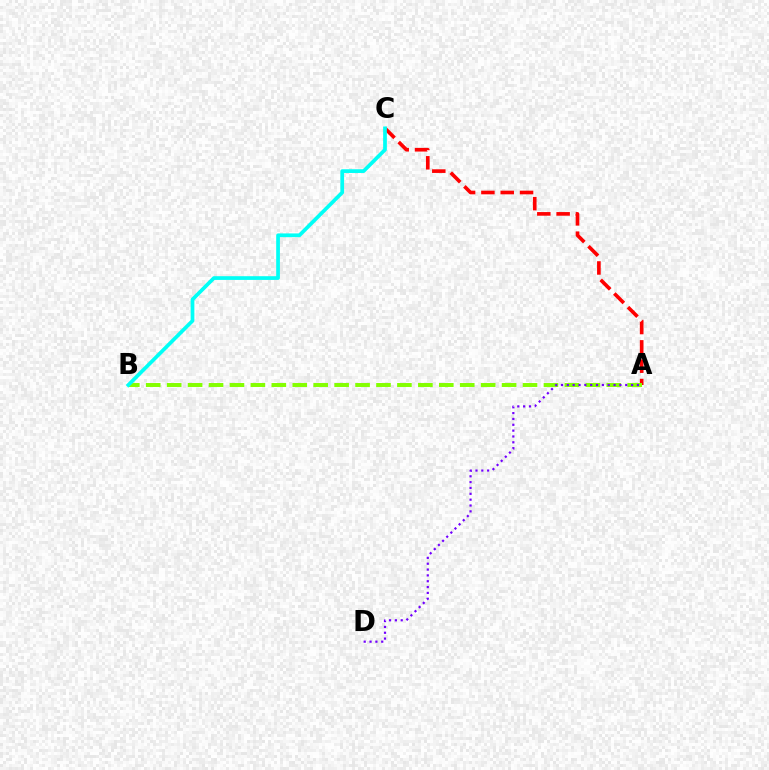{('A', 'C'): [{'color': '#ff0000', 'line_style': 'dashed', 'thickness': 2.63}], ('A', 'B'): [{'color': '#84ff00', 'line_style': 'dashed', 'thickness': 2.84}], ('B', 'C'): [{'color': '#00fff6', 'line_style': 'solid', 'thickness': 2.68}], ('A', 'D'): [{'color': '#7200ff', 'line_style': 'dotted', 'thickness': 1.59}]}